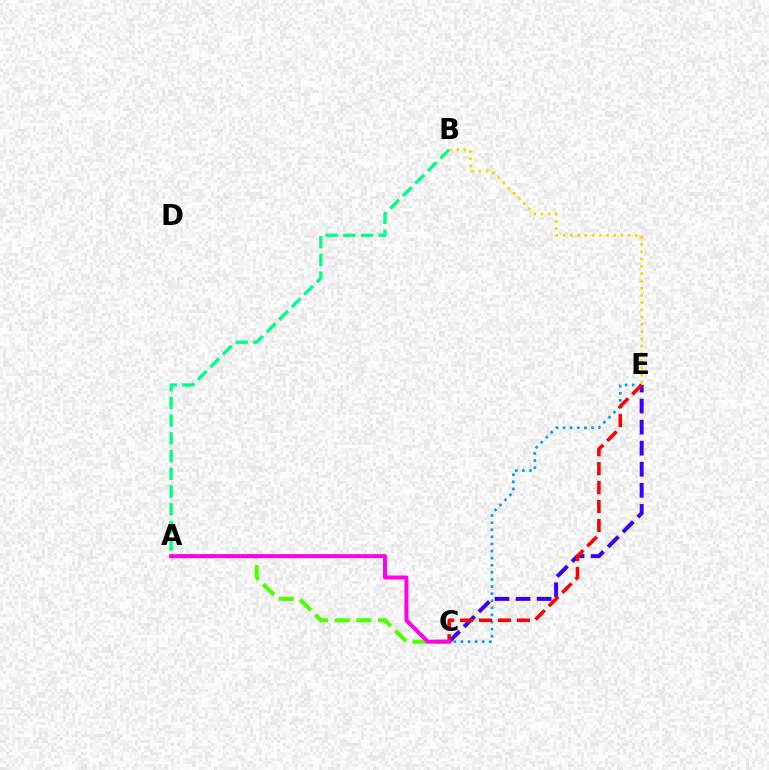{('A', 'B'): [{'color': '#00ff86', 'line_style': 'dashed', 'thickness': 2.41}], ('A', 'C'): [{'color': '#4fff00', 'line_style': 'dashed', 'thickness': 2.94}, {'color': '#ff00ed', 'line_style': 'solid', 'thickness': 2.86}], ('C', 'E'): [{'color': '#3700ff', 'line_style': 'dashed', 'thickness': 2.86}, {'color': '#009eff', 'line_style': 'dotted', 'thickness': 1.93}, {'color': '#ff0000', 'line_style': 'dashed', 'thickness': 2.57}], ('B', 'E'): [{'color': '#ffd500', 'line_style': 'dotted', 'thickness': 1.97}]}